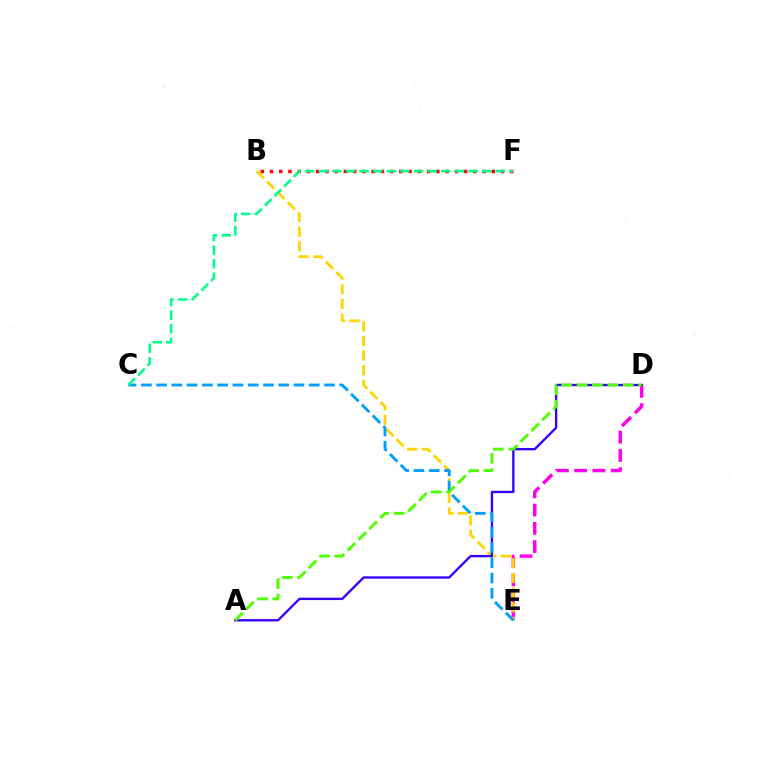{('B', 'F'): [{'color': '#ff0000', 'line_style': 'dotted', 'thickness': 2.51}], ('D', 'E'): [{'color': '#ff00ed', 'line_style': 'dashed', 'thickness': 2.48}], ('B', 'E'): [{'color': '#ffd500', 'line_style': 'dashed', 'thickness': 1.99}], ('A', 'D'): [{'color': '#3700ff', 'line_style': 'solid', 'thickness': 1.7}, {'color': '#4fff00', 'line_style': 'dashed', 'thickness': 2.09}], ('C', 'E'): [{'color': '#009eff', 'line_style': 'dashed', 'thickness': 2.07}], ('C', 'F'): [{'color': '#00ff86', 'line_style': 'dashed', 'thickness': 1.85}]}